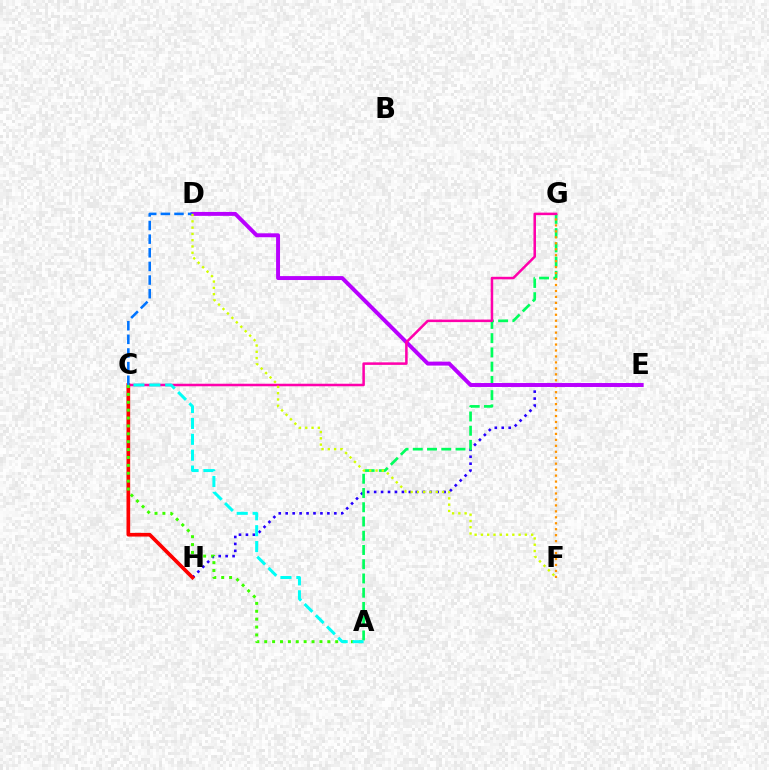{('E', 'H'): [{'color': '#2500ff', 'line_style': 'dotted', 'thickness': 1.89}], ('A', 'G'): [{'color': '#00ff5c', 'line_style': 'dashed', 'thickness': 1.94}], ('F', 'G'): [{'color': '#ff9400', 'line_style': 'dotted', 'thickness': 1.62}], ('D', 'E'): [{'color': '#b900ff', 'line_style': 'solid', 'thickness': 2.83}], ('C', 'G'): [{'color': '#ff00ac', 'line_style': 'solid', 'thickness': 1.82}], ('C', 'H'): [{'color': '#ff0000', 'line_style': 'solid', 'thickness': 2.64}], ('C', 'D'): [{'color': '#0074ff', 'line_style': 'dashed', 'thickness': 1.85}], ('A', 'C'): [{'color': '#3dff00', 'line_style': 'dotted', 'thickness': 2.14}, {'color': '#00fff6', 'line_style': 'dashed', 'thickness': 2.16}], ('D', 'F'): [{'color': '#d1ff00', 'line_style': 'dotted', 'thickness': 1.71}]}